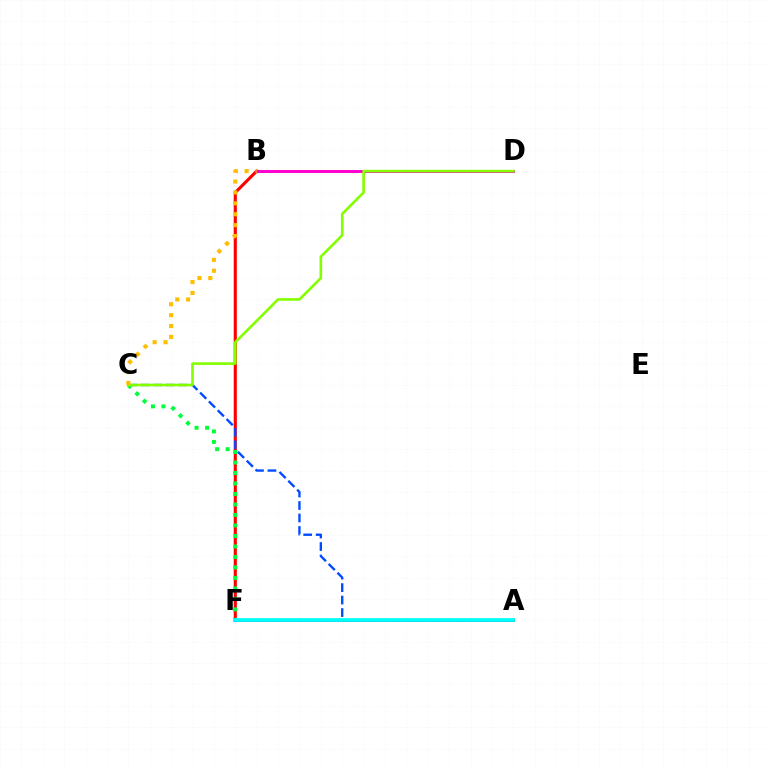{('B', 'F'): [{'color': '#ff0000', 'line_style': 'solid', 'thickness': 2.24}], ('A', 'C'): [{'color': '#004bff', 'line_style': 'dashed', 'thickness': 1.7}], ('B', 'D'): [{'color': '#ff00cf', 'line_style': 'solid', 'thickness': 2.13}], ('A', 'F'): [{'color': '#7200ff', 'line_style': 'solid', 'thickness': 2.06}, {'color': '#00fff6', 'line_style': 'solid', 'thickness': 2.71}], ('C', 'F'): [{'color': '#00ff39', 'line_style': 'dotted', 'thickness': 2.85}], ('C', 'D'): [{'color': '#84ff00', 'line_style': 'solid', 'thickness': 1.9}], ('B', 'C'): [{'color': '#ffbd00', 'line_style': 'dotted', 'thickness': 2.96}]}